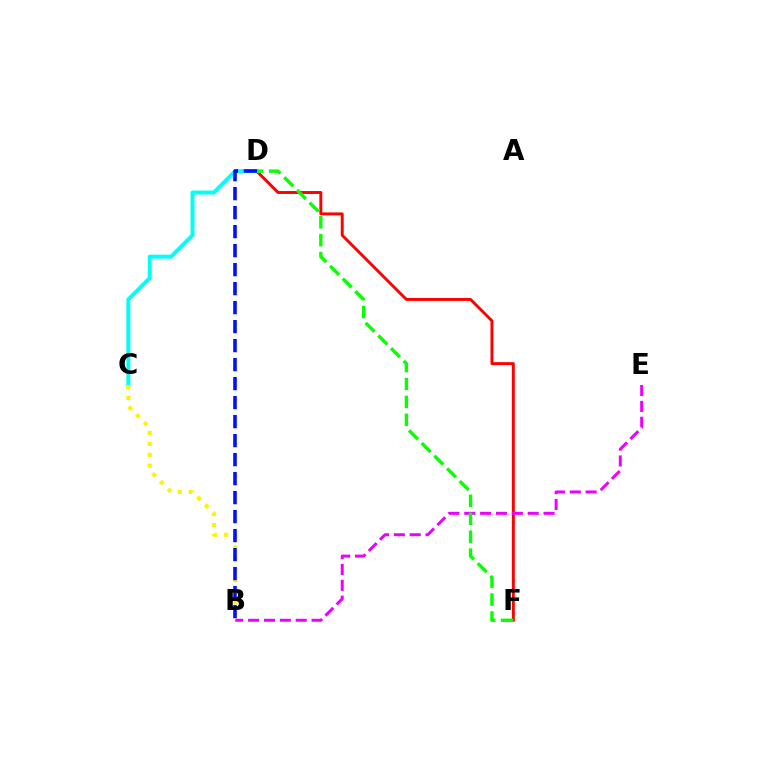{('D', 'F'): [{'color': '#ff0000', 'line_style': 'solid', 'thickness': 2.11}, {'color': '#08ff00', 'line_style': 'dashed', 'thickness': 2.44}], ('C', 'D'): [{'color': '#00fff6', 'line_style': 'solid', 'thickness': 2.84}], ('B', 'C'): [{'color': '#fcf500', 'line_style': 'dotted', 'thickness': 2.97}], ('B', 'E'): [{'color': '#ee00ff', 'line_style': 'dashed', 'thickness': 2.15}], ('B', 'D'): [{'color': '#0010ff', 'line_style': 'dashed', 'thickness': 2.58}]}